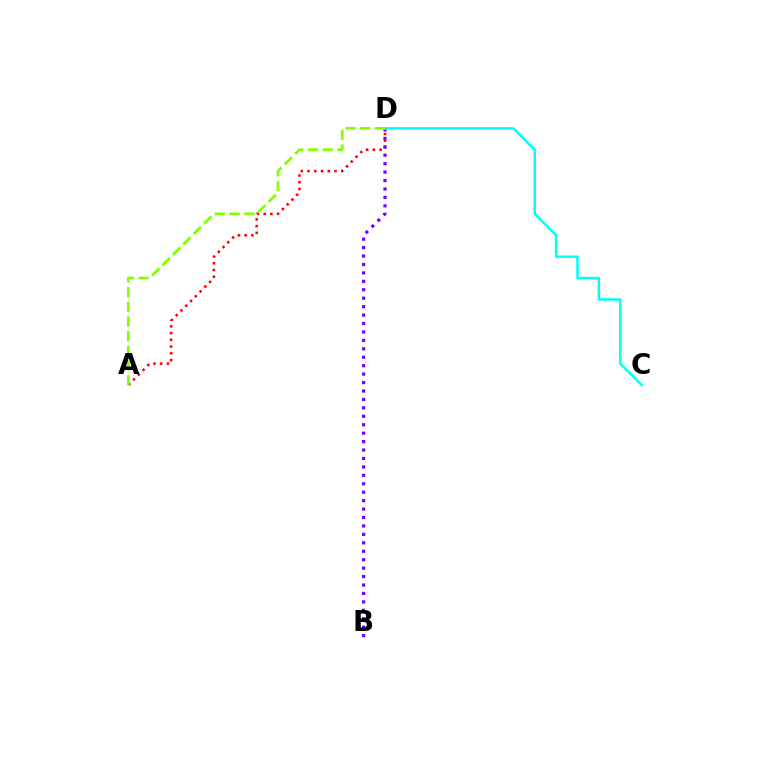{('A', 'D'): [{'color': '#ff0000', 'line_style': 'dotted', 'thickness': 1.83}, {'color': '#84ff00', 'line_style': 'dashed', 'thickness': 2.0}], ('B', 'D'): [{'color': '#7200ff', 'line_style': 'dotted', 'thickness': 2.29}], ('C', 'D'): [{'color': '#00fff6', 'line_style': 'solid', 'thickness': 1.79}]}